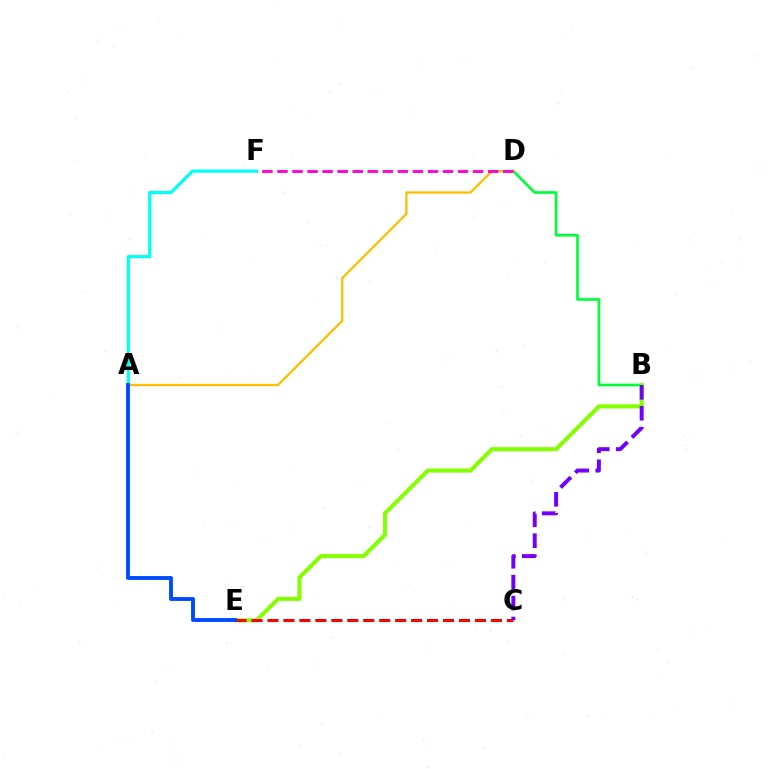{('B', 'D'): [{'color': '#00ff39', 'line_style': 'solid', 'thickness': 1.94}], ('A', 'D'): [{'color': '#ffbd00', 'line_style': 'solid', 'thickness': 1.62}], ('B', 'E'): [{'color': '#84ff00', 'line_style': 'solid', 'thickness': 2.93}], ('A', 'F'): [{'color': '#00fff6', 'line_style': 'solid', 'thickness': 2.29}], ('C', 'E'): [{'color': '#ff0000', 'line_style': 'dashed', 'thickness': 2.17}], ('A', 'E'): [{'color': '#004bff', 'line_style': 'solid', 'thickness': 2.79}], ('B', 'C'): [{'color': '#7200ff', 'line_style': 'dashed', 'thickness': 2.84}], ('D', 'F'): [{'color': '#ff00cf', 'line_style': 'dashed', 'thickness': 2.04}]}